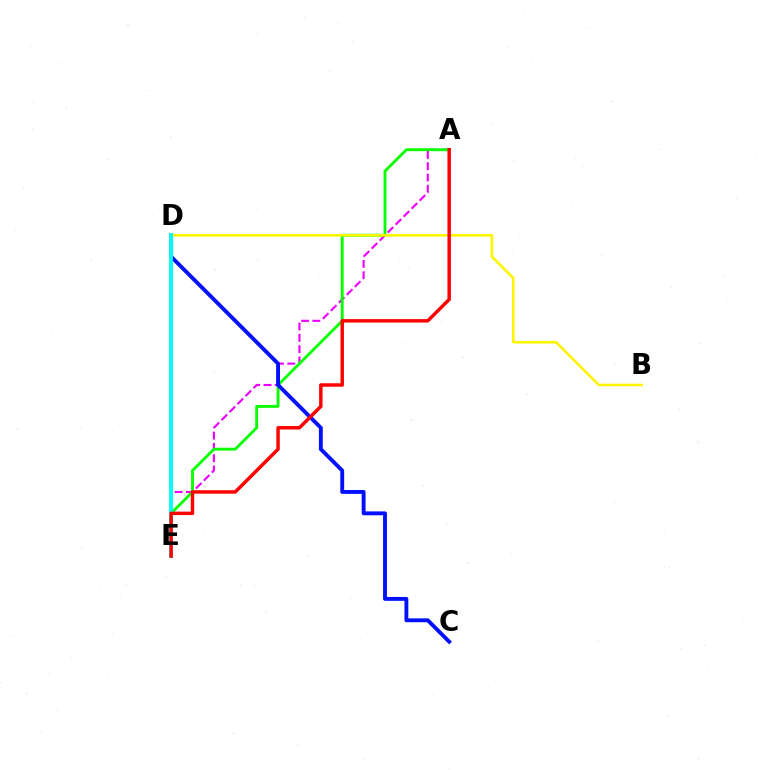{('A', 'E'): [{'color': '#ee00ff', 'line_style': 'dashed', 'thickness': 1.54}, {'color': '#08ff00', 'line_style': 'solid', 'thickness': 2.06}, {'color': '#ff0000', 'line_style': 'solid', 'thickness': 2.48}], ('C', 'D'): [{'color': '#0010ff', 'line_style': 'solid', 'thickness': 2.79}], ('B', 'D'): [{'color': '#fcf500', 'line_style': 'solid', 'thickness': 1.88}], ('D', 'E'): [{'color': '#00fff6', 'line_style': 'solid', 'thickness': 2.81}]}